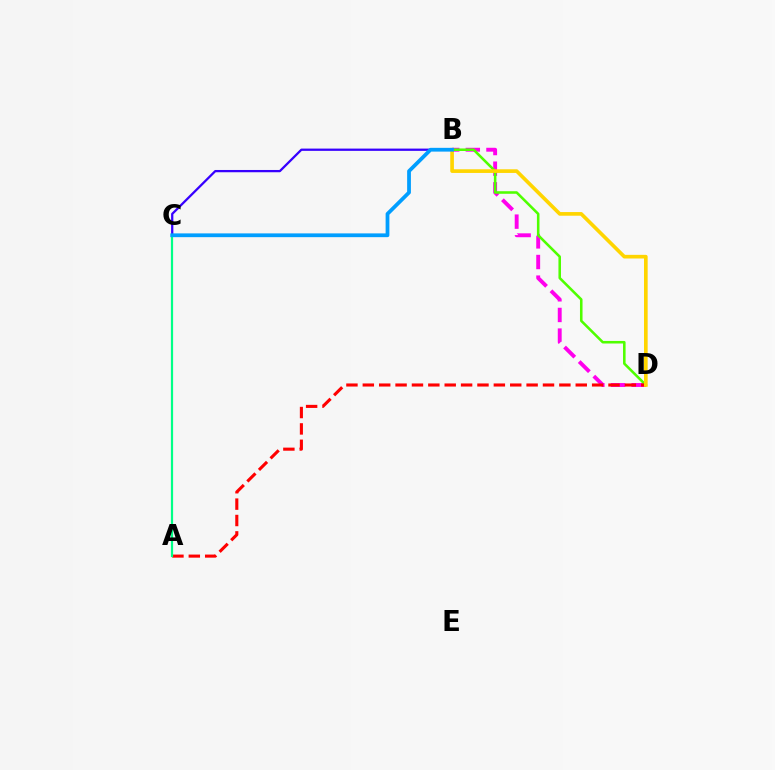{('B', 'C'): [{'color': '#3700ff', 'line_style': 'solid', 'thickness': 1.63}, {'color': '#009eff', 'line_style': 'solid', 'thickness': 2.72}], ('B', 'D'): [{'color': '#ff00ed', 'line_style': 'dashed', 'thickness': 2.8}, {'color': '#4fff00', 'line_style': 'solid', 'thickness': 1.84}, {'color': '#ffd500', 'line_style': 'solid', 'thickness': 2.63}], ('A', 'D'): [{'color': '#ff0000', 'line_style': 'dashed', 'thickness': 2.23}], ('A', 'C'): [{'color': '#00ff86', 'line_style': 'solid', 'thickness': 1.59}]}